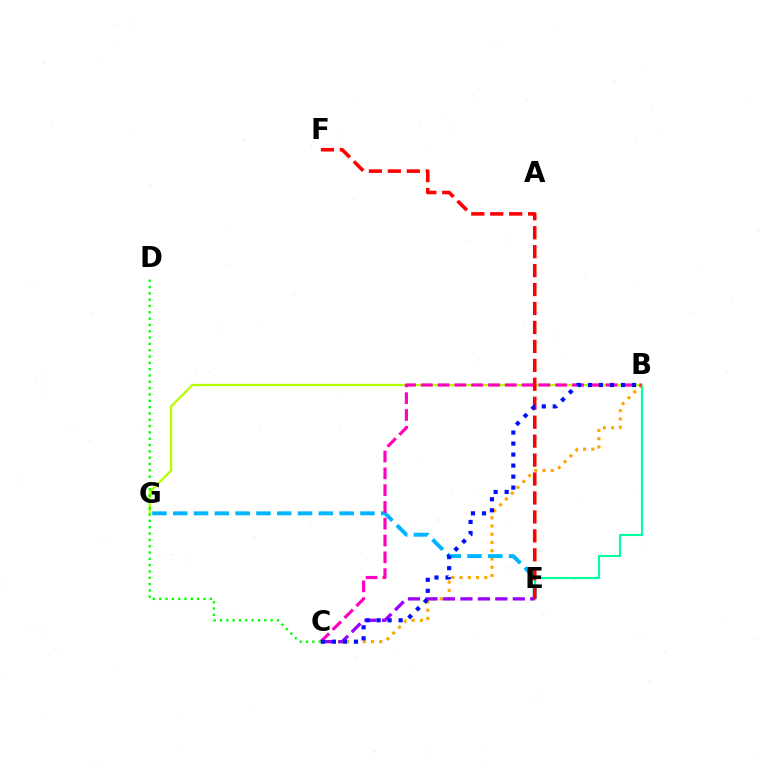{('B', 'C'): [{'color': '#ffa500', 'line_style': 'dotted', 'thickness': 2.24}, {'color': '#ff00bd', 'line_style': 'dashed', 'thickness': 2.28}, {'color': '#0010ff', 'line_style': 'dotted', 'thickness': 2.99}], ('E', 'G'): [{'color': '#00b5ff', 'line_style': 'dashed', 'thickness': 2.83}], ('B', 'E'): [{'color': '#00ff9d', 'line_style': 'solid', 'thickness': 1.53}], ('C', 'E'): [{'color': '#9b00ff', 'line_style': 'dashed', 'thickness': 2.37}], ('B', 'G'): [{'color': '#b3ff00', 'line_style': 'solid', 'thickness': 1.64}], ('E', 'F'): [{'color': '#ff0000', 'line_style': 'dashed', 'thickness': 2.57}], ('C', 'D'): [{'color': '#08ff00', 'line_style': 'dotted', 'thickness': 1.72}]}